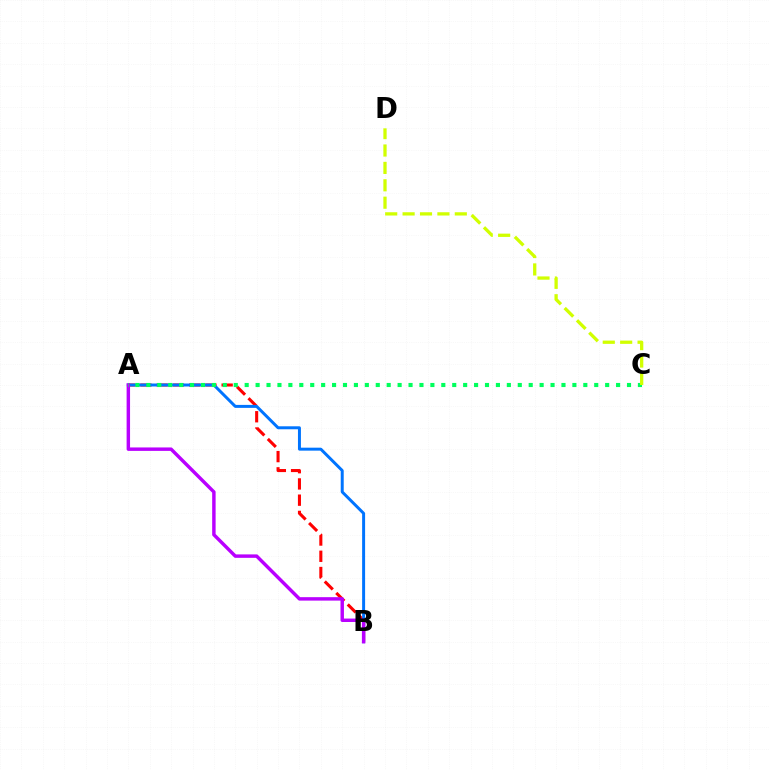{('A', 'B'): [{'color': '#ff0000', 'line_style': 'dashed', 'thickness': 2.21}, {'color': '#0074ff', 'line_style': 'solid', 'thickness': 2.14}, {'color': '#b900ff', 'line_style': 'solid', 'thickness': 2.48}], ('A', 'C'): [{'color': '#00ff5c', 'line_style': 'dotted', 'thickness': 2.97}], ('C', 'D'): [{'color': '#d1ff00', 'line_style': 'dashed', 'thickness': 2.36}]}